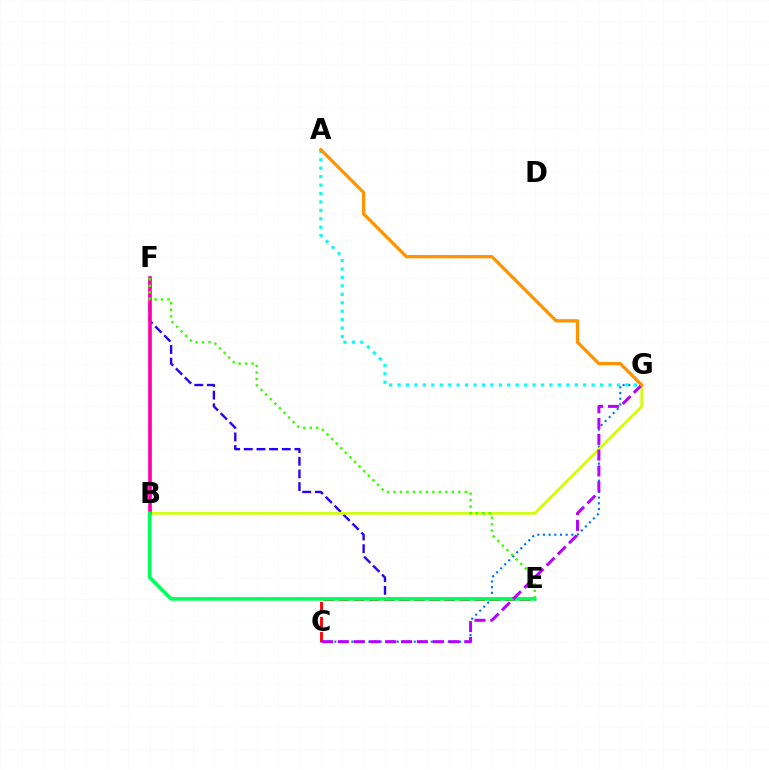{('C', 'E'): [{'color': '#ff0000', 'line_style': 'dashed', 'thickness': 2.05}], ('E', 'F'): [{'color': '#2500ff', 'line_style': 'dashed', 'thickness': 1.72}, {'color': '#3dff00', 'line_style': 'dotted', 'thickness': 1.76}], ('C', 'G'): [{'color': '#0074ff', 'line_style': 'dotted', 'thickness': 1.54}, {'color': '#b900ff', 'line_style': 'dashed', 'thickness': 2.15}], ('B', 'G'): [{'color': '#d1ff00', 'line_style': 'solid', 'thickness': 1.86}], ('B', 'F'): [{'color': '#ff00ac', 'line_style': 'solid', 'thickness': 2.65}], ('A', 'G'): [{'color': '#00fff6', 'line_style': 'dotted', 'thickness': 2.29}, {'color': '#ff9400', 'line_style': 'solid', 'thickness': 2.35}], ('B', 'E'): [{'color': '#00ff5c', 'line_style': 'solid', 'thickness': 2.6}]}